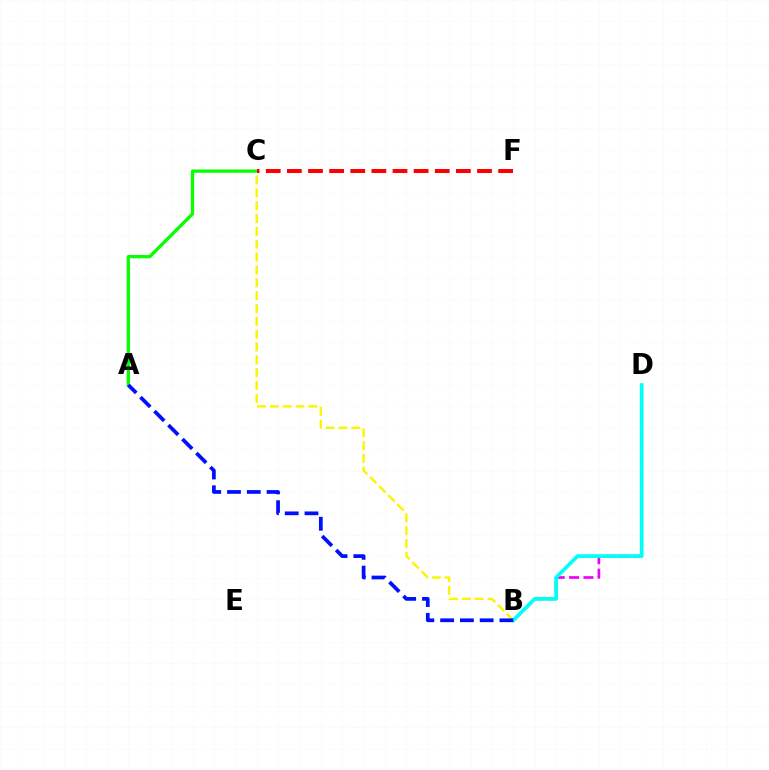{('B', 'C'): [{'color': '#fcf500', 'line_style': 'dashed', 'thickness': 1.75}], ('A', 'C'): [{'color': '#08ff00', 'line_style': 'solid', 'thickness': 2.37}], ('B', 'D'): [{'color': '#ee00ff', 'line_style': 'dashed', 'thickness': 1.95}, {'color': '#00fff6', 'line_style': 'solid', 'thickness': 2.65}], ('C', 'F'): [{'color': '#ff0000', 'line_style': 'dashed', 'thickness': 2.87}], ('A', 'B'): [{'color': '#0010ff', 'line_style': 'dashed', 'thickness': 2.69}]}